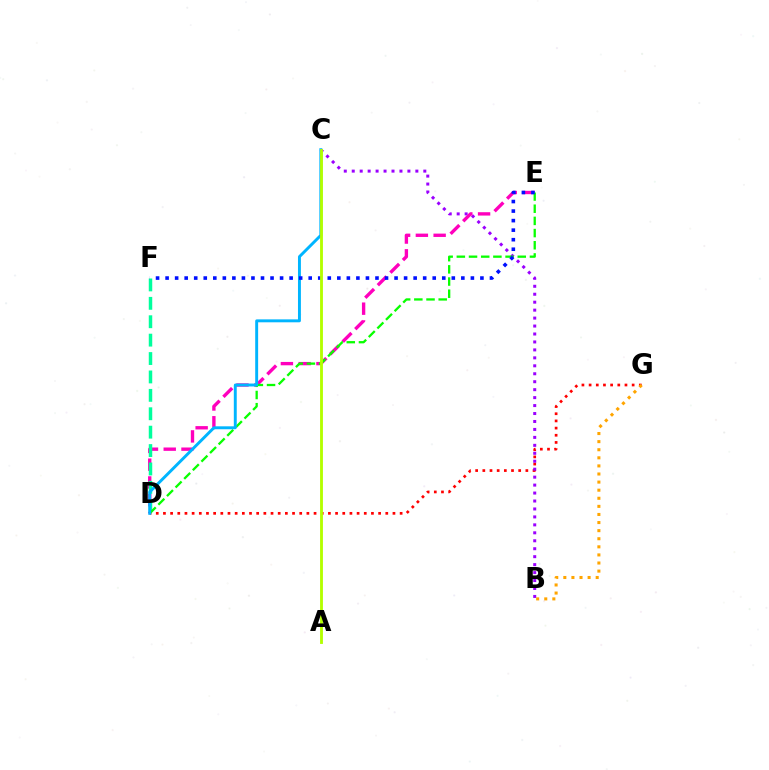{('D', 'G'): [{'color': '#ff0000', 'line_style': 'dotted', 'thickness': 1.95}], ('B', 'C'): [{'color': '#9b00ff', 'line_style': 'dotted', 'thickness': 2.16}], ('D', 'E'): [{'color': '#ff00bd', 'line_style': 'dashed', 'thickness': 2.41}, {'color': '#08ff00', 'line_style': 'dashed', 'thickness': 1.66}], ('B', 'G'): [{'color': '#ffa500', 'line_style': 'dotted', 'thickness': 2.2}], ('D', 'F'): [{'color': '#00ff9d', 'line_style': 'dashed', 'thickness': 2.5}], ('C', 'D'): [{'color': '#00b5ff', 'line_style': 'solid', 'thickness': 2.11}], ('E', 'F'): [{'color': '#0010ff', 'line_style': 'dotted', 'thickness': 2.59}], ('A', 'C'): [{'color': '#b3ff00', 'line_style': 'solid', 'thickness': 2.05}]}